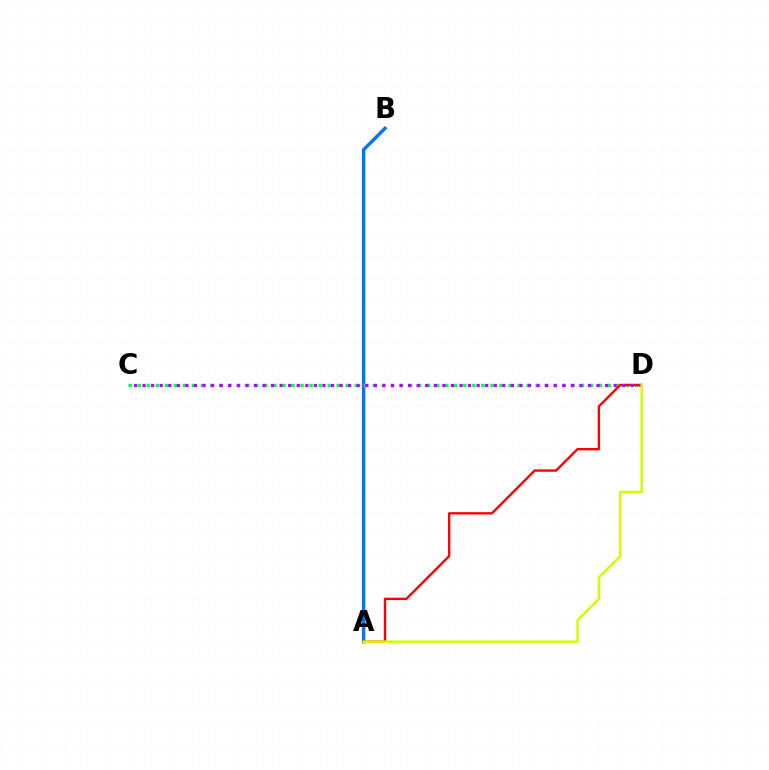{('A', 'B'): [{'color': '#0074ff', 'line_style': 'solid', 'thickness': 2.45}], ('C', 'D'): [{'color': '#00ff5c', 'line_style': 'dotted', 'thickness': 2.46}, {'color': '#b900ff', 'line_style': 'dotted', 'thickness': 2.33}], ('A', 'D'): [{'color': '#ff0000', 'line_style': 'solid', 'thickness': 1.71}, {'color': '#d1ff00', 'line_style': 'solid', 'thickness': 1.78}]}